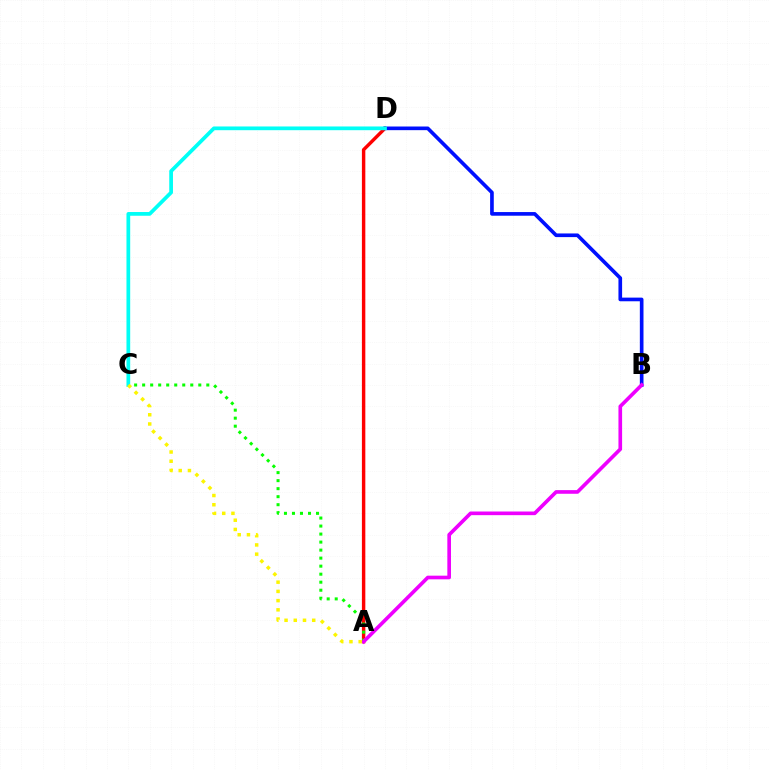{('A', 'D'): [{'color': '#ff0000', 'line_style': 'solid', 'thickness': 2.47}], ('B', 'D'): [{'color': '#0010ff', 'line_style': 'solid', 'thickness': 2.63}], ('A', 'C'): [{'color': '#08ff00', 'line_style': 'dotted', 'thickness': 2.18}, {'color': '#fcf500', 'line_style': 'dotted', 'thickness': 2.51}], ('C', 'D'): [{'color': '#00fff6', 'line_style': 'solid', 'thickness': 2.69}], ('A', 'B'): [{'color': '#ee00ff', 'line_style': 'solid', 'thickness': 2.63}]}